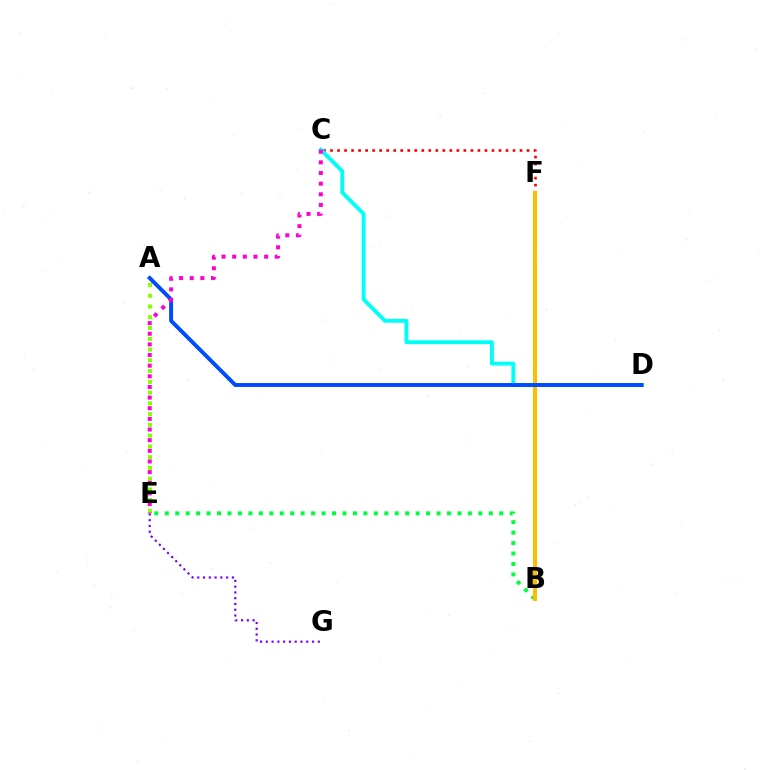{('B', 'E'): [{'color': '#00ff39', 'line_style': 'dotted', 'thickness': 2.84}], ('A', 'E'): [{'color': '#84ff00', 'line_style': 'dotted', 'thickness': 2.92}], ('C', 'F'): [{'color': '#ff0000', 'line_style': 'dotted', 'thickness': 1.91}], ('B', 'F'): [{'color': '#ffbd00', 'line_style': 'solid', 'thickness': 2.87}], ('C', 'D'): [{'color': '#00fff6', 'line_style': 'solid', 'thickness': 2.78}], ('A', 'D'): [{'color': '#004bff', 'line_style': 'solid', 'thickness': 2.82}], ('E', 'G'): [{'color': '#7200ff', 'line_style': 'dotted', 'thickness': 1.57}], ('C', 'E'): [{'color': '#ff00cf', 'line_style': 'dotted', 'thickness': 2.89}]}